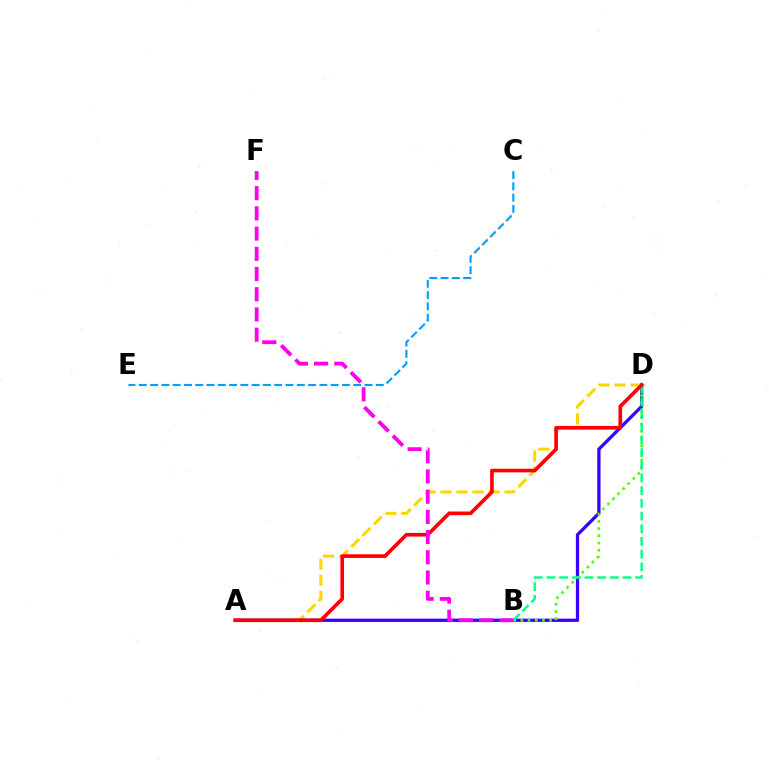{('A', 'D'): [{'color': '#ffd500', 'line_style': 'dashed', 'thickness': 2.17}, {'color': '#3700ff', 'line_style': 'solid', 'thickness': 2.35}, {'color': '#ff0000', 'line_style': 'solid', 'thickness': 2.63}], ('C', 'E'): [{'color': '#009eff', 'line_style': 'dashed', 'thickness': 1.53}], ('B', 'D'): [{'color': '#4fff00', 'line_style': 'dotted', 'thickness': 1.95}, {'color': '#00ff86', 'line_style': 'dashed', 'thickness': 1.72}], ('B', 'F'): [{'color': '#ff00ed', 'line_style': 'dashed', 'thickness': 2.75}]}